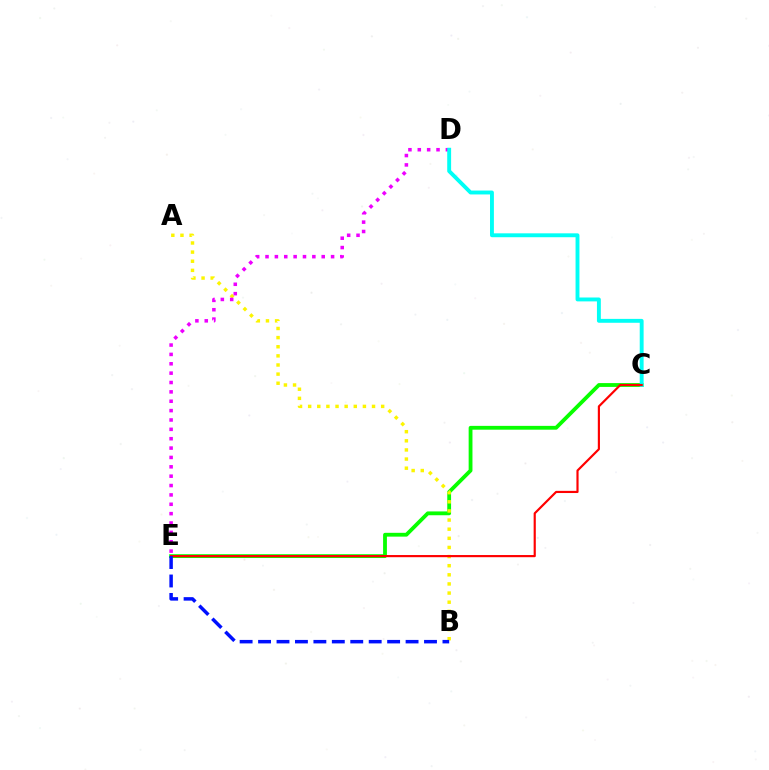{('C', 'E'): [{'color': '#08ff00', 'line_style': 'solid', 'thickness': 2.75}, {'color': '#ff0000', 'line_style': 'solid', 'thickness': 1.56}], ('A', 'B'): [{'color': '#fcf500', 'line_style': 'dotted', 'thickness': 2.48}], ('D', 'E'): [{'color': '#ee00ff', 'line_style': 'dotted', 'thickness': 2.54}], ('C', 'D'): [{'color': '#00fff6', 'line_style': 'solid', 'thickness': 2.8}], ('B', 'E'): [{'color': '#0010ff', 'line_style': 'dashed', 'thickness': 2.5}]}